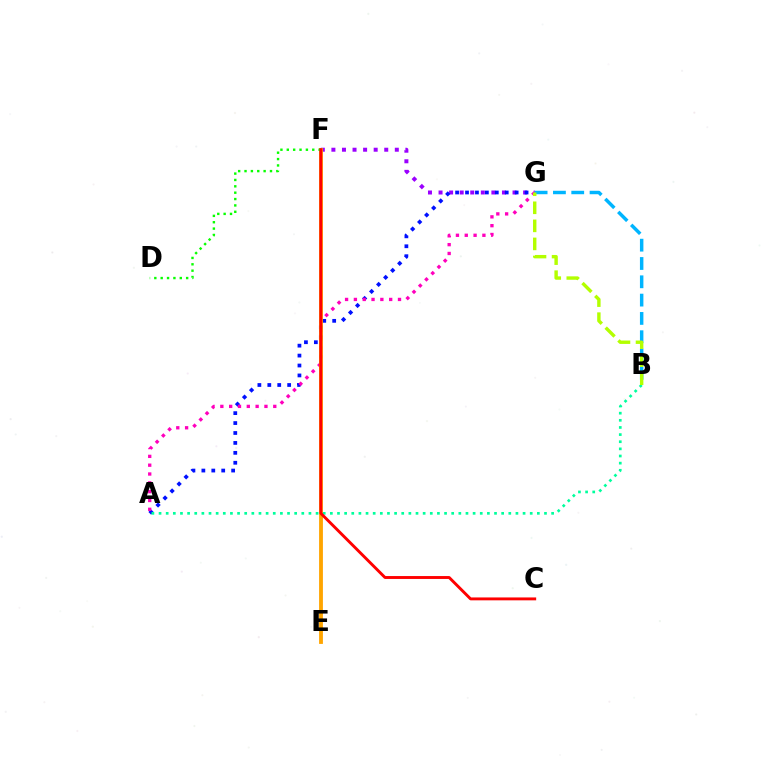{('F', 'G'): [{'color': '#9b00ff', 'line_style': 'dotted', 'thickness': 2.87}], ('A', 'G'): [{'color': '#0010ff', 'line_style': 'dotted', 'thickness': 2.7}, {'color': '#ff00bd', 'line_style': 'dotted', 'thickness': 2.4}], ('E', 'F'): [{'color': '#ffa500', 'line_style': 'solid', 'thickness': 2.76}], ('B', 'G'): [{'color': '#00b5ff', 'line_style': 'dashed', 'thickness': 2.49}, {'color': '#b3ff00', 'line_style': 'dashed', 'thickness': 2.45}], ('D', 'F'): [{'color': '#08ff00', 'line_style': 'dotted', 'thickness': 1.73}], ('A', 'B'): [{'color': '#00ff9d', 'line_style': 'dotted', 'thickness': 1.94}], ('C', 'F'): [{'color': '#ff0000', 'line_style': 'solid', 'thickness': 2.08}]}